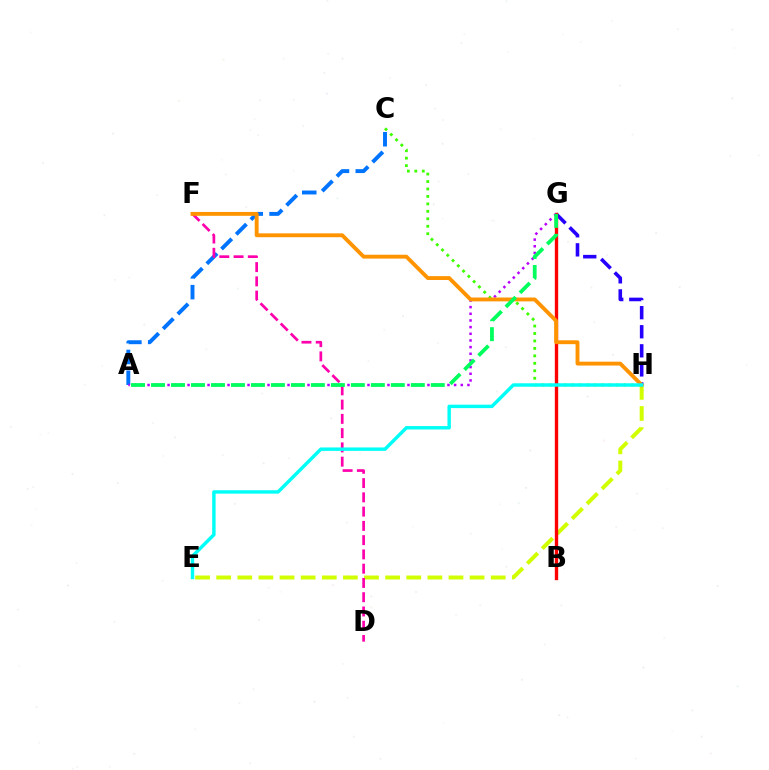{('C', 'H'): [{'color': '#3dff00', 'line_style': 'dotted', 'thickness': 2.03}], ('G', 'H'): [{'color': '#2500ff', 'line_style': 'dashed', 'thickness': 2.59}], ('E', 'H'): [{'color': '#d1ff00', 'line_style': 'dashed', 'thickness': 2.87}, {'color': '#00fff6', 'line_style': 'solid', 'thickness': 2.47}], ('A', 'C'): [{'color': '#0074ff', 'line_style': 'dashed', 'thickness': 2.82}], ('B', 'G'): [{'color': '#ff0000', 'line_style': 'solid', 'thickness': 2.42}], ('D', 'F'): [{'color': '#ff00ac', 'line_style': 'dashed', 'thickness': 1.94}], ('A', 'G'): [{'color': '#b900ff', 'line_style': 'dotted', 'thickness': 1.81}, {'color': '#00ff5c', 'line_style': 'dashed', 'thickness': 2.71}], ('F', 'H'): [{'color': '#ff9400', 'line_style': 'solid', 'thickness': 2.79}]}